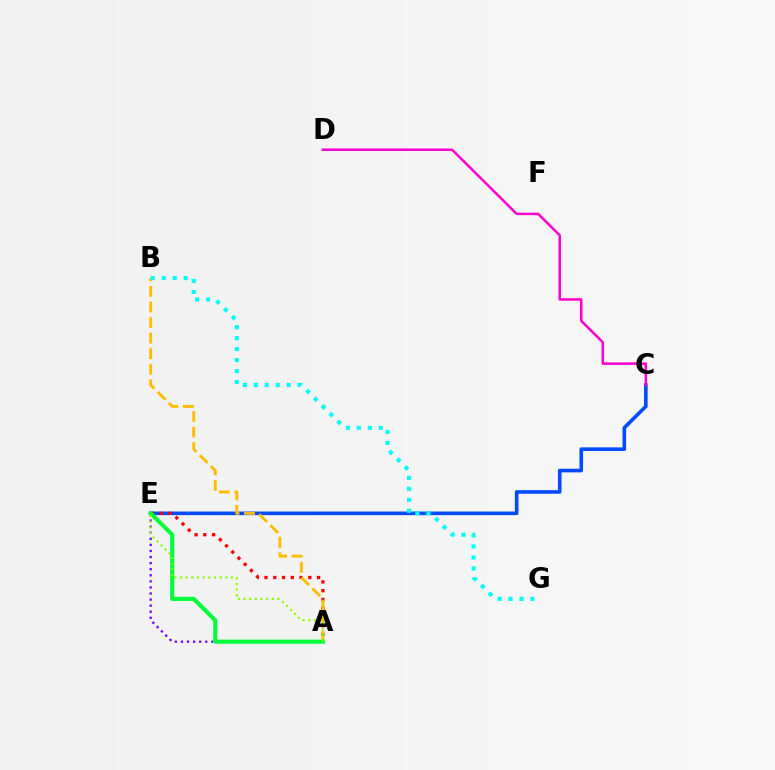{('A', 'E'): [{'color': '#7200ff', 'line_style': 'dotted', 'thickness': 1.65}, {'color': '#ff0000', 'line_style': 'dotted', 'thickness': 2.38}, {'color': '#00ff39', 'line_style': 'solid', 'thickness': 2.97}, {'color': '#84ff00', 'line_style': 'dotted', 'thickness': 1.54}], ('C', 'E'): [{'color': '#004bff', 'line_style': 'solid', 'thickness': 2.6}], ('C', 'D'): [{'color': '#ff00cf', 'line_style': 'solid', 'thickness': 1.82}], ('A', 'B'): [{'color': '#ffbd00', 'line_style': 'dashed', 'thickness': 2.11}], ('B', 'G'): [{'color': '#00fff6', 'line_style': 'dotted', 'thickness': 2.98}]}